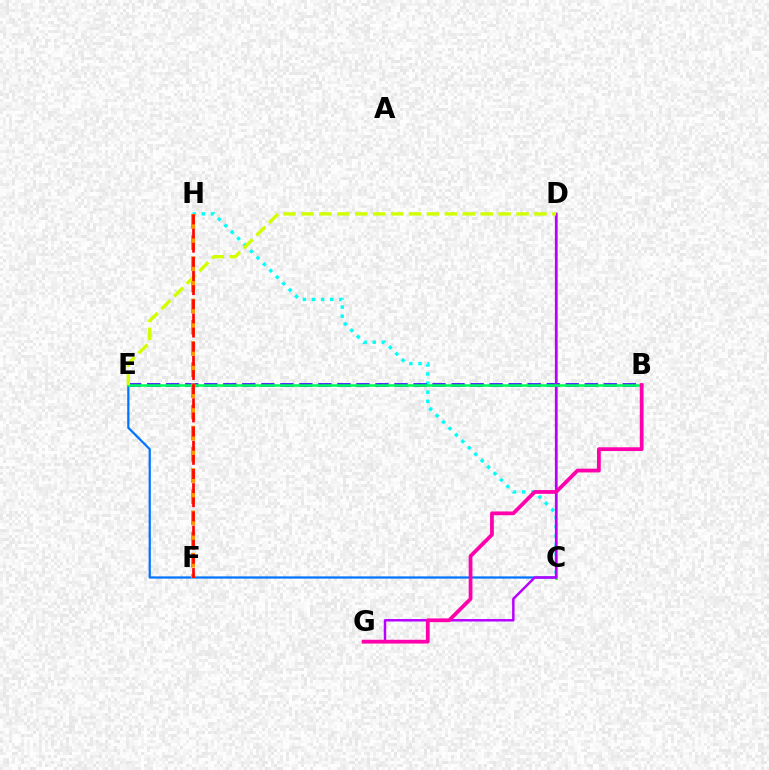{('C', 'D'): [{'color': '#3dff00', 'line_style': 'solid', 'thickness': 2.12}], ('C', 'H'): [{'color': '#00fff6', 'line_style': 'dotted', 'thickness': 2.47}], ('B', 'E'): [{'color': '#2500ff', 'line_style': 'dashed', 'thickness': 2.58}, {'color': '#00ff5c', 'line_style': 'solid', 'thickness': 1.87}], ('C', 'E'): [{'color': '#0074ff', 'line_style': 'solid', 'thickness': 1.61}], ('D', 'G'): [{'color': '#b900ff', 'line_style': 'solid', 'thickness': 1.77}], ('F', 'H'): [{'color': '#ff9400', 'line_style': 'dashed', 'thickness': 2.88}, {'color': '#ff0000', 'line_style': 'dashed', 'thickness': 1.92}], ('B', 'G'): [{'color': '#ff00ac', 'line_style': 'solid', 'thickness': 2.71}], ('D', 'E'): [{'color': '#d1ff00', 'line_style': 'dashed', 'thickness': 2.43}]}